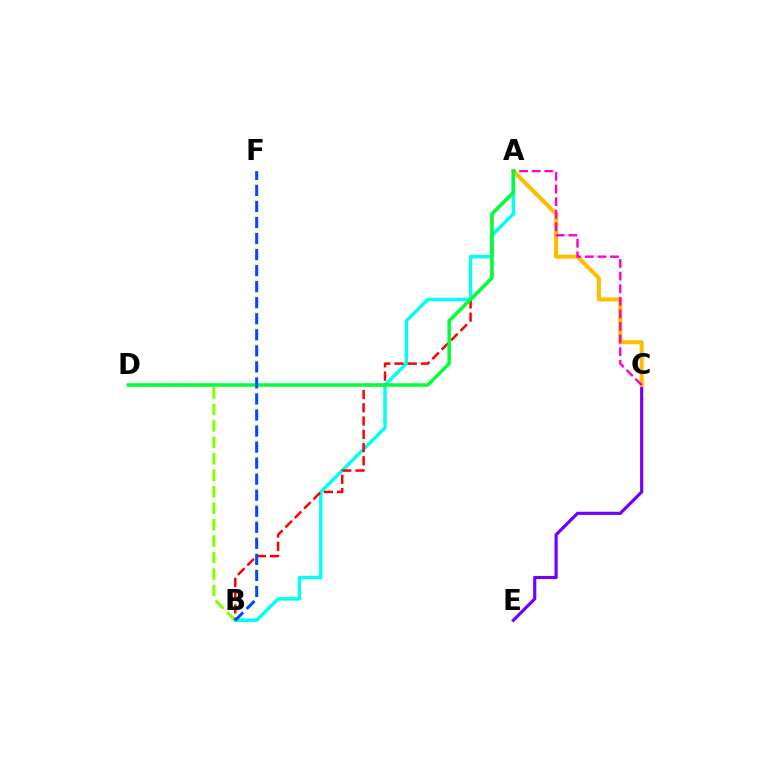{('C', 'E'): [{'color': '#7200ff', 'line_style': 'solid', 'thickness': 2.28}], ('B', 'D'): [{'color': '#84ff00', 'line_style': 'dashed', 'thickness': 2.24}], ('A', 'B'): [{'color': '#00fff6', 'line_style': 'solid', 'thickness': 2.5}, {'color': '#ff0000', 'line_style': 'dashed', 'thickness': 1.8}], ('A', 'C'): [{'color': '#ffbd00', 'line_style': 'solid', 'thickness': 2.94}, {'color': '#ff00cf', 'line_style': 'dashed', 'thickness': 1.71}], ('A', 'D'): [{'color': '#00ff39', 'line_style': 'solid', 'thickness': 2.52}], ('B', 'F'): [{'color': '#004bff', 'line_style': 'dashed', 'thickness': 2.18}]}